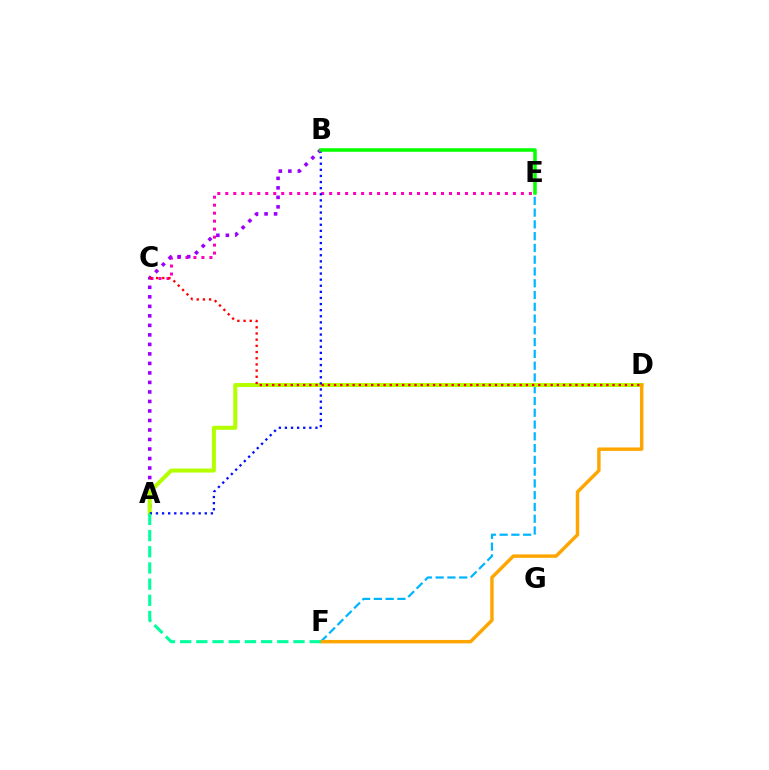{('C', 'E'): [{'color': '#ff00bd', 'line_style': 'dotted', 'thickness': 2.17}], ('A', 'B'): [{'color': '#9b00ff', 'line_style': 'dotted', 'thickness': 2.58}, {'color': '#0010ff', 'line_style': 'dotted', 'thickness': 1.66}], ('E', 'F'): [{'color': '#00b5ff', 'line_style': 'dashed', 'thickness': 1.6}], ('A', 'D'): [{'color': '#b3ff00', 'line_style': 'solid', 'thickness': 2.88}], ('C', 'D'): [{'color': '#ff0000', 'line_style': 'dotted', 'thickness': 1.68}], ('B', 'E'): [{'color': '#08ff00', 'line_style': 'solid', 'thickness': 2.55}], ('D', 'F'): [{'color': '#ffa500', 'line_style': 'solid', 'thickness': 2.47}], ('A', 'F'): [{'color': '#00ff9d', 'line_style': 'dashed', 'thickness': 2.2}]}